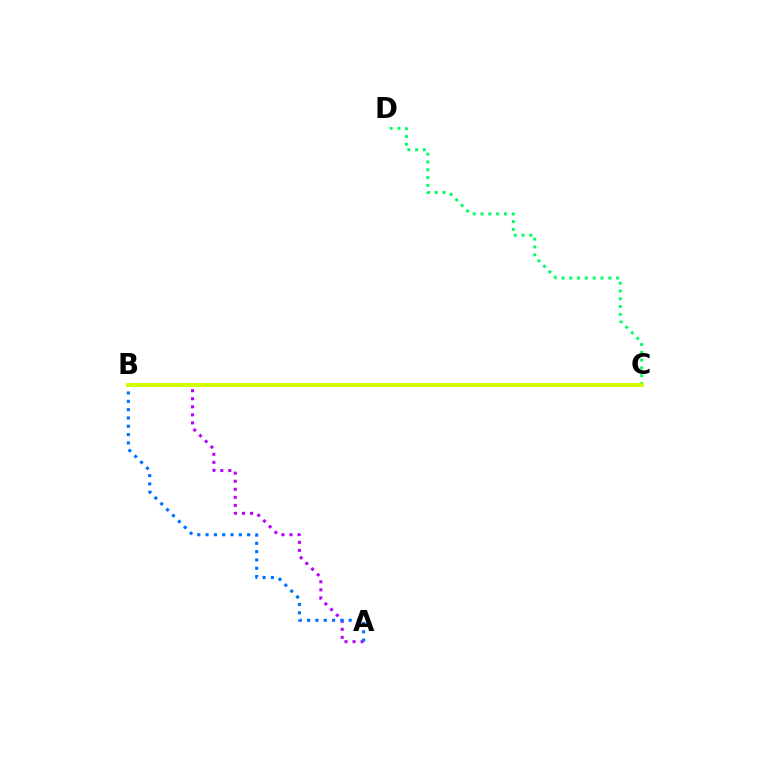{('B', 'C'): [{'color': '#ff0000', 'line_style': 'dotted', 'thickness': 1.73}, {'color': '#d1ff00', 'line_style': 'solid', 'thickness': 2.84}], ('C', 'D'): [{'color': '#00ff5c', 'line_style': 'dotted', 'thickness': 2.12}], ('A', 'B'): [{'color': '#b900ff', 'line_style': 'dotted', 'thickness': 2.19}, {'color': '#0074ff', 'line_style': 'dotted', 'thickness': 2.26}]}